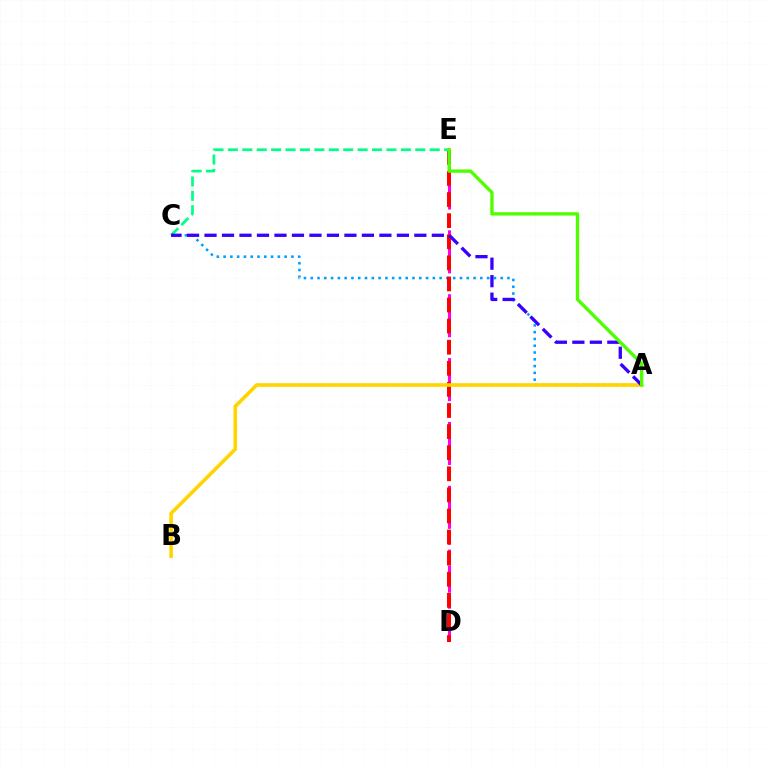{('A', 'C'): [{'color': '#009eff', 'line_style': 'dotted', 'thickness': 1.84}, {'color': '#3700ff', 'line_style': 'dashed', 'thickness': 2.38}], ('D', 'E'): [{'color': '#ff00ed', 'line_style': 'dashed', 'thickness': 2.17}, {'color': '#ff0000', 'line_style': 'dashed', 'thickness': 2.87}], ('A', 'B'): [{'color': '#ffd500', 'line_style': 'solid', 'thickness': 2.61}], ('C', 'E'): [{'color': '#00ff86', 'line_style': 'dashed', 'thickness': 1.96}], ('A', 'E'): [{'color': '#4fff00', 'line_style': 'solid', 'thickness': 2.41}]}